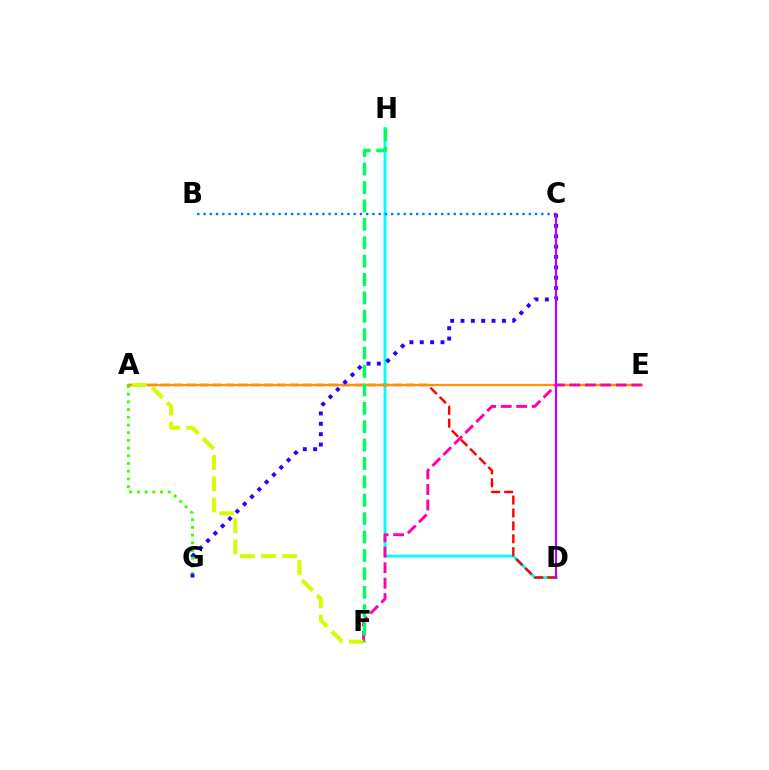{('D', 'H'): [{'color': '#00fff6', 'line_style': 'solid', 'thickness': 2.06}], ('A', 'D'): [{'color': '#ff0000', 'line_style': 'dashed', 'thickness': 1.75}], ('A', 'E'): [{'color': '#ff9400', 'line_style': 'solid', 'thickness': 1.66}], ('B', 'C'): [{'color': '#0074ff', 'line_style': 'dotted', 'thickness': 1.7}], ('E', 'F'): [{'color': '#ff00ac', 'line_style': 'dashed', 'thickness': 2.1}], ('A', 'G'): [{'color': '#3dff00', 'line_style': 'dotted', 'thickness': 2.09}], ('A', 'F'): [{'color': '#d1ff00', 'line_style': 'dashed', 'thickness': 2.88}], ('F', 'H'): [{'color': '#00ff5c', 'line_style': 'dashed', 'thickness': 2.5}], ('C', 'G'): [{'color': '#2500ff', 'line_style': 'dotted', 'thickness': 2.81}], ('C', 'D'): [{'color': '#b900ff', 'line_style': 'solid', 'thickness': 1.53}]}